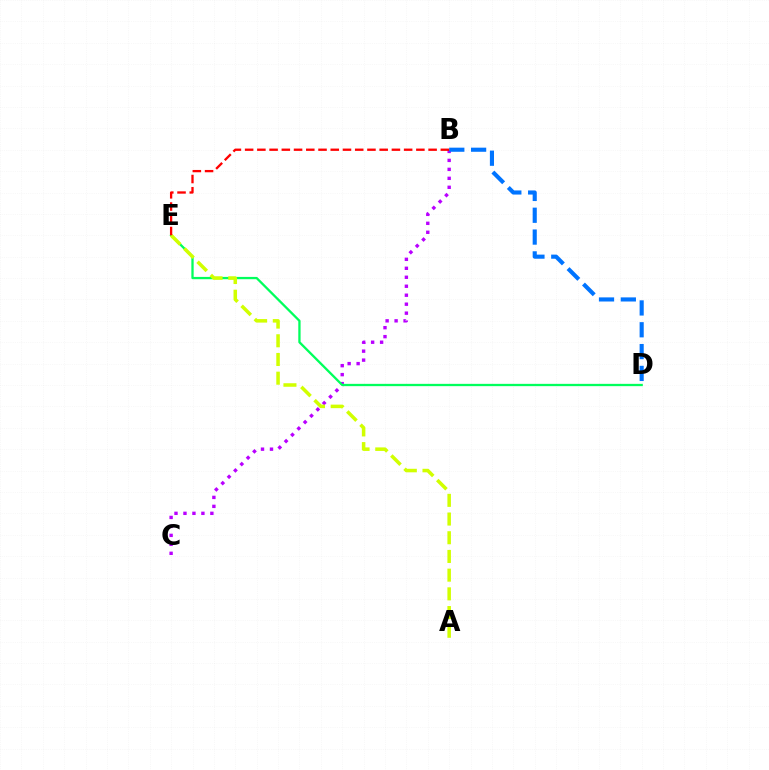{('B', 'C'): [{'color': '#b900ff', 'line_style': 'dotted', 'thickness': 2.44}], ('B', 'D'): [{'color': '#0074ff', 'line_style': 'dashed', 'thickness': 2.96}], ('D', 'E'): [{'color': '#00ff5c', 'line_style': 'solid', 'thickness': 1.66}], ('A', 'E'): [{'color': '#d1ff00', 'line_style': 'dashed', 'thickness': 2.54}], ('B', 'E'): [{'color': '#ff0000', 'line_style': 'dashed', 'thickness': 1.66}]}